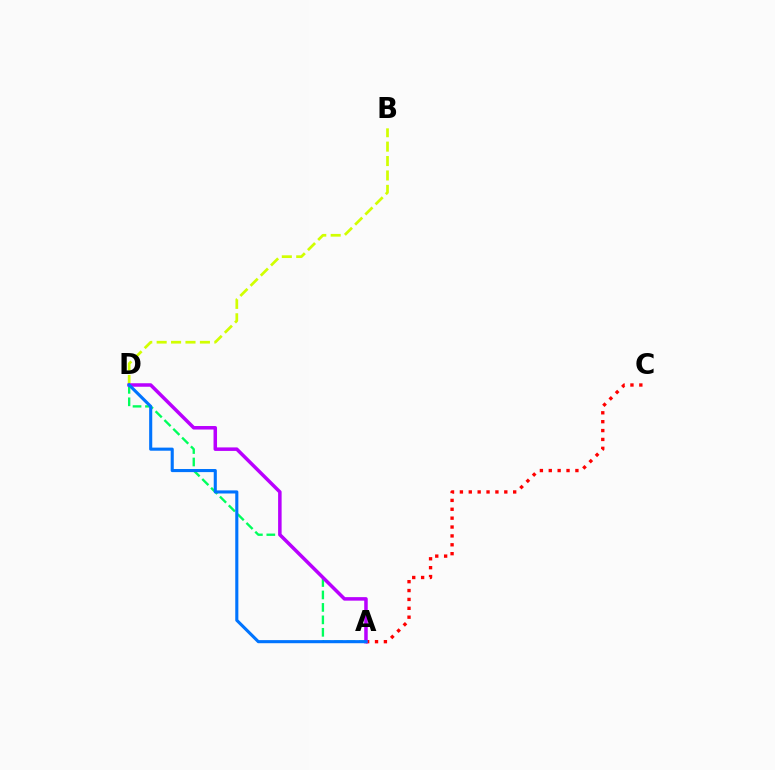{('A', 'D'): [{'color': '#00ff5c', 'line_style': 'dashed', 'thickness': 1.69}, {'color': '#b900ff', 'line_style': 'solid', 'thickness': 2.53}, {'color': '#0074ff', 'line_style': 'solid', 'thickness': 2.23}], ('A', 'C'): [{'color': '#ff0000', 'line_style': 'dotted', 'thickness': 2.41}], ('B', 'D'): [{'color': '#d1ff00', 'line_style': 'dashed', 'thickness': 1.96}]}